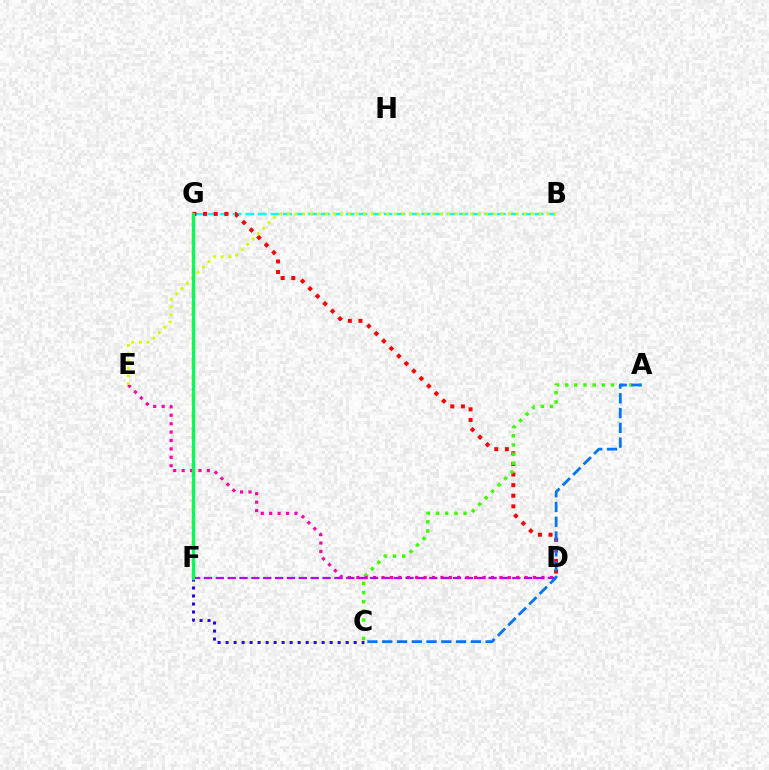{('C', 'F'): [{'color': '#2500ff', 'line_style': 'dotted', 'thickness': 2.18}], ('B', 'G'): [{'color': '#00fff6', 'line_style': 'dashed', 'thickness': 1.71}], ('F', 'G'): [{'color': '#ff9400', 'line_style': 'dashed', 'thickness': 2.42}, {'color': '#00ff5c', 'line_style': 'solid', 'thickness': 2.33}], ('D', 'G'): [{'color': '#ff0000', 'line_style': 'dotted', 'thickness': 2.88}], ('A', 'C'): [{'color': '#3dff00', 'line_style': 'dotted', 'thickness': 2.49}, {'color': '#0074ff', 'line_style': 'dashed', 'thickness': 2.01}], ('D', 'E'): [{'color': '#ff00ac', 'line_style': 'dotted', 'thickness': 2.29}], ('D', 'F'): [{'color': '#b900ff', 'line_style': 'dashed', 'thickness': 1.61}], ('B', 'E'): [{'color': '#d1ff00', 'line_style': 'dotted', 'thickness': 2.07}]}